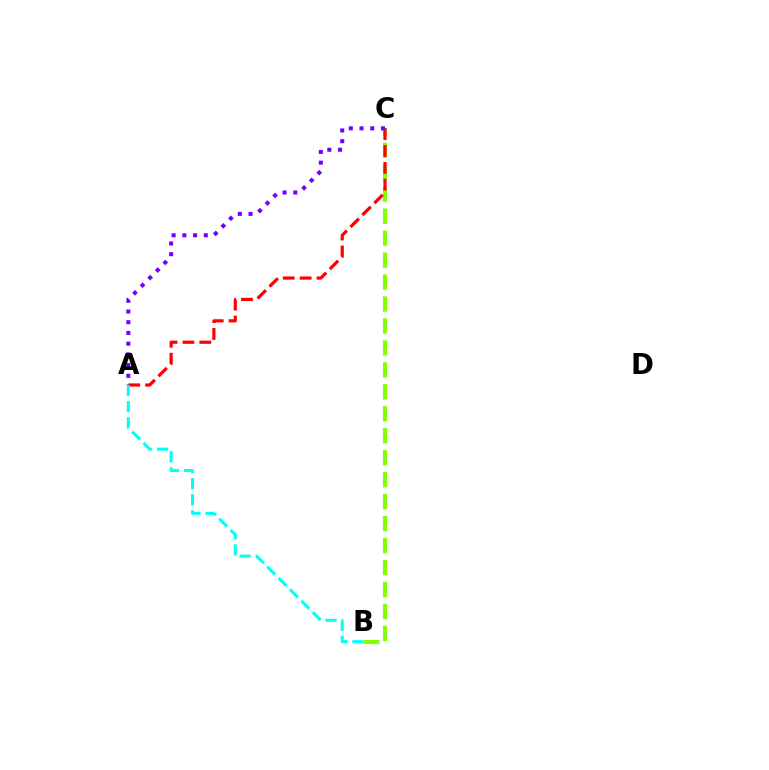{('B', 'C'): [{'color': '#84ff00', 'line_style': 'dashed', 'thickness': 2.98}], ('A', 'C'): [{'color': '#ff0000', 'line_style': 'dashed', 'thickness': 2.29}, {'color': '#7200ff', 'line_style': 'dotted', 'thickness': 2.91}], ('A', 'B'): [{'color': '#00fff6', 'line_style': 'dashed', 'thickness': 2.18}]}